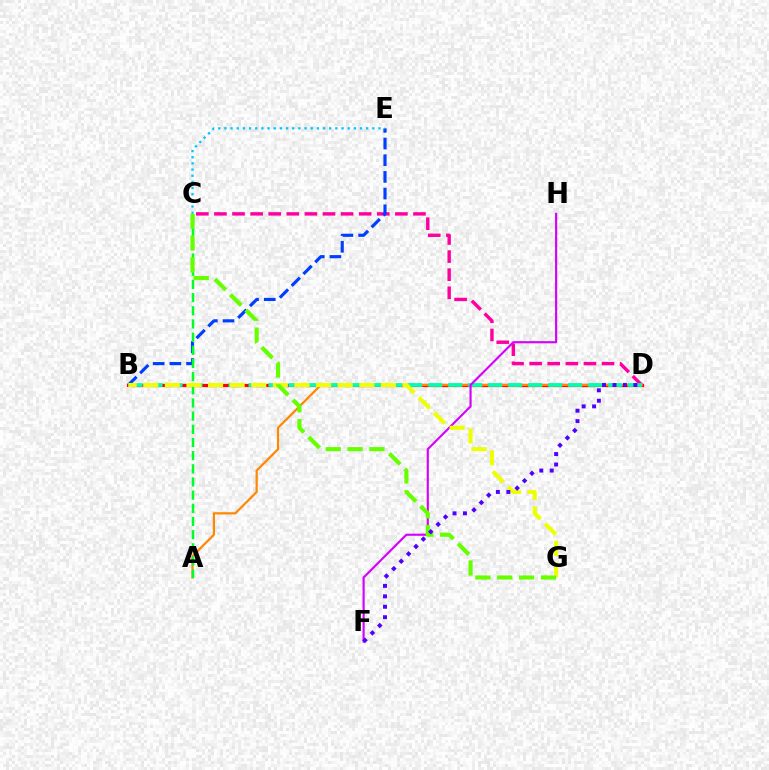{('C', 'D'): [{'color': '#ff00a0', 'line_style': 'dashed', 'thickness': 2.46}], ('B', 'D'): [{'color': '#ff0000', 'line_style': 'solid', 'thickness': 2.33}, {'color': '#00ffaf', 'line_style': 'dashed', 'thickness': 2.71}], ('A', 'D'): [{'color': '#ff8800', 'line_style': 'solid', 'thickness': 1.6}], ('B', 'E'): [{'color': '#003fff', 'line_style': 'dashed', 'thickness': 2.27}], ('A', 'C'): [{'color': '#00ff27', 'line_style': 'dashed', 'thickness': 1.79}], ('F', 'H'): [{'color': '#d600ff', 'line_style': 'solid', 'thickness': 1.54}], ('B', 'G'): [{'color': '#eeff00', 'line_style': 'dashed', 'thickness': 2.94}], ('C', 'E'): [{'color': '#00c7ff', 'line_style': 'dotted', 'thickness': 1.67}], ('C', 'G'): [{'color': '#66ff00', 'line_style': 'dashed', 'thickness': 2.97}], ('D', 'F'): [{'color': '#4f00ff', 'line_style': 'dotted', 'thickness': 2.84}]}